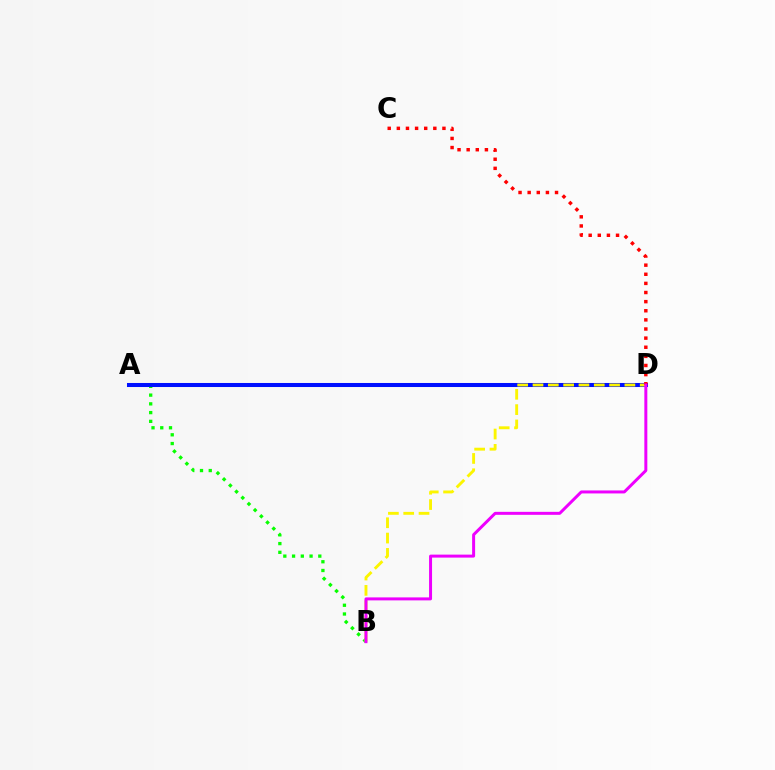{('A', 'B'): [{'color': '#08ff00', 'line_style': 'dotted', 'thickness': 2.38}], ('A', 'D'): [{'color': '#00fff6', 'line_style': 'solid', 'thickness': 2.68}, {'color': '#0010ff', 'line_style': 'solid', 'thickness': 2.91}], ('B', 'D'): [{'color': '#fcf500', 'line_style': 'dashed', 'thickness': 2.08}, {'color': '#ee00ff', 'line_style': 'solid', 'thickness': 2.15}], ('C', 'D'): [{'color': '#ff0000', 'line_style': 'dotted', 'thickness': 2.48}]}